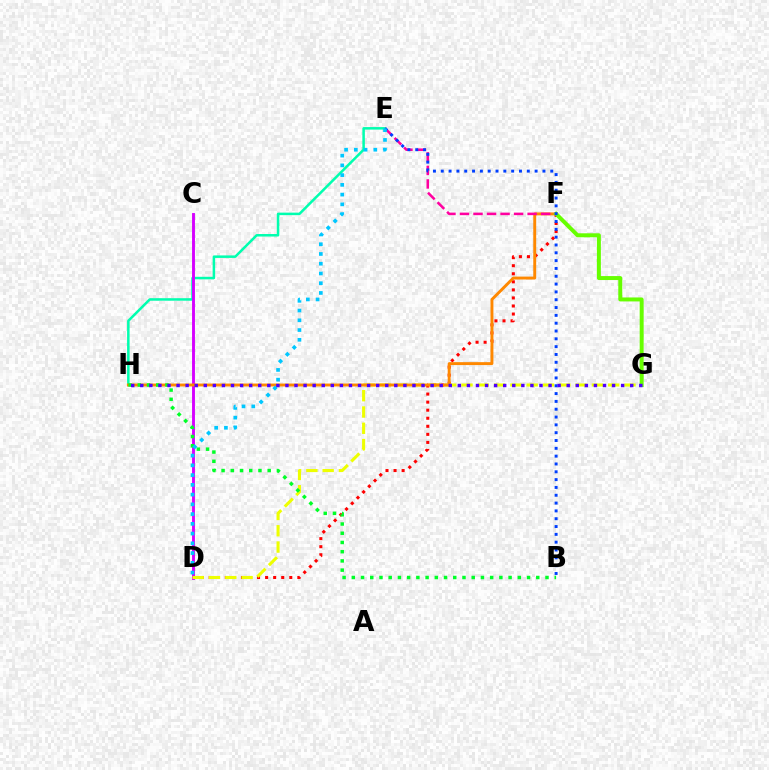{('E', 'H'): [{'color': '#00ffaf', 'line_style': 'solid', 'thickness': 1.81}], ('D', 'F'): [{'color': '#ff0000', 'line_style': 'dotted', 'thickness': 2.19}], ('C', 'D'): [{'color': '#d600ff', 'line_style': 'solid', 'thickness': 2.08}], ('D', 'G'): [{'color': '#eeff00', 'line_style': 'dashed', 'thickness': 2.21}], ('F', 'H'): [{'color': '#ff8800', 'line_style': 'solid', 'thickness': 2.1}], ('E', 'F'): [{'color': '#ff00a0', 'line_style': 'dashed', 'thickness': 1.84}], ('F', 'G'): [{'color': '#66ff00', 'line_style': 'solid', 'thickness': 2.86}], ('B', 'E'): [{'color': '#003fff', 'line_style': 'dotted', 'thickness': 2.13}], ('B', 'H'): [{'color': '#00ff27', 'line_style': 'dotted', 'thickness': 2.51}], ('D', 'E'): [{'color': '#00c7ff', 'line_style': 'dotted', 'thickness': 2.65}], ('G', 'H'): [{'color': '#4f00ff', 'line_style': 'dotted', 'thickness': 2.47}]}